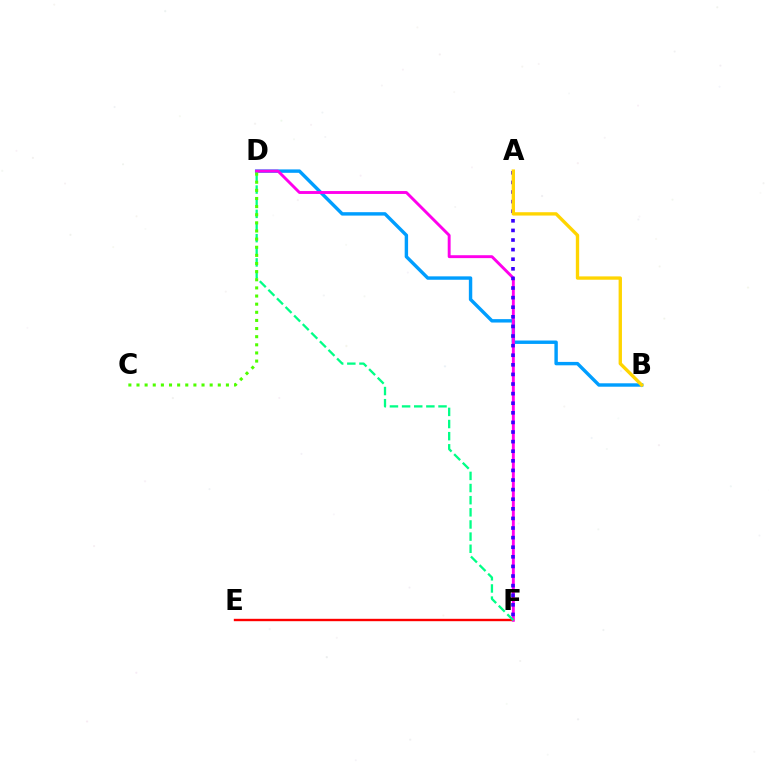{('B', 'D'): [{'color': '#009eff', 'line_style': 'solid', 'thickness': 2.46}], ('E', 'F'): [{'color': '#ff0000', 'line_style': 'solid', 'thickness': 1.72}], ('D', 'F'): [{'color': '#ff00ed', 'line_style': 'solid', 'thickness': 2.09}, {'color': '#00ff86', 'line_style': 'dashed', 'thickness': 1.65}], ('A', 'F'): [{'color': '#3700ff', 'line_style': 'dotted', 'thickness': 2.61}], ('A', 'B'): [{'color': '#ffd500', 'line_style': 'solid', 'thickness': 2.41}], ('C', 'D'): [{'color': '#4fff00', 'line_style': 'dotted', 'thickness': 2.21}]}